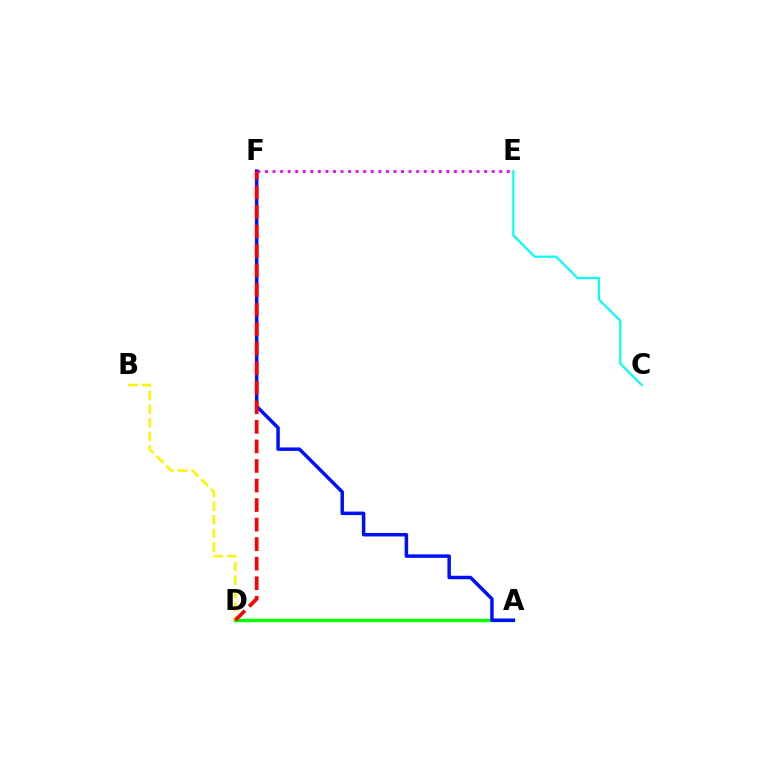{('E', 'F'): [{'color': '#ee00ff', 'line_style': 'dotted', 'thickness': 2.05}], ('C', 'E'): [{'color': '#00fff6', 'line_style': 'solid', 'thickness': 1.57}], ('A', 'D'): [{'color': '#08ff00', 'line_style': 'solid', 'thickness': 2.47}], ('A', 'F'): [{'color': '#0010ff', 'line_style': 'solid', 'thickness': 2.51}], ('B', 'D'): [{'color': '#fcf500', 'line_style': 'dashed', 'thickness': 1.85}], ('D', 'F'): [{'color': '#ff0000', 'line_style': 'dashed', 'thickness': 2.66}]}